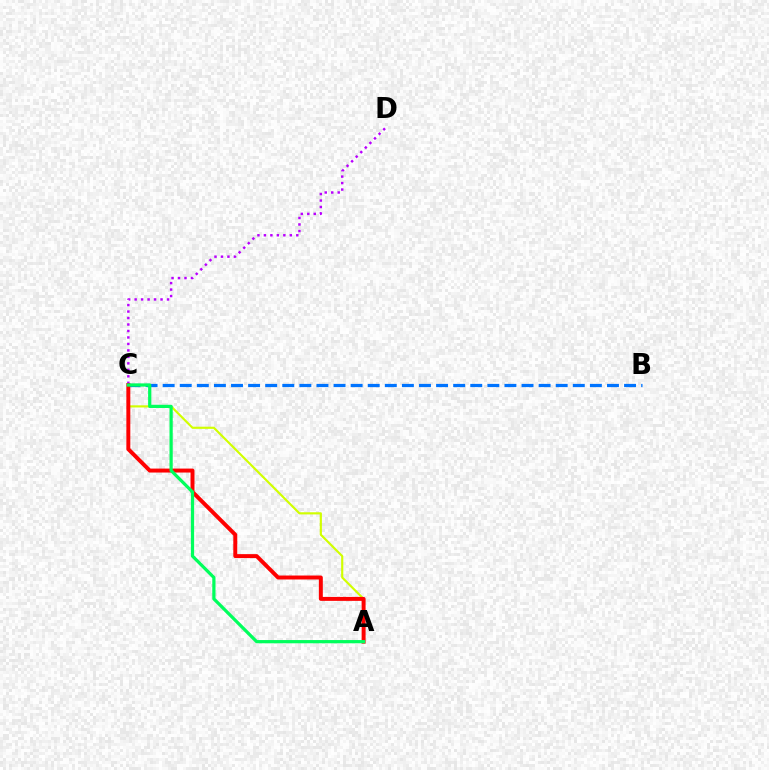{('A', 'C'): [{'color': '#d1ff00', 'line_style': 'solid', 'thickness': 1.55}, {'color': '#ff0000', 'line_style': 'solid', 'thickness': 2.85}, {'color': '#00ff5c', 'line_style': 'solid', 'thickness': 2.32}], ('B', 'C'): [{'color': '#0074ff', 'line_style': 'dashed', 'thickness': 2.32}], ('C', 'D'): [{'color': '#b900ff', 'line_style': 'dotted', 'thickness': 1.76}]}